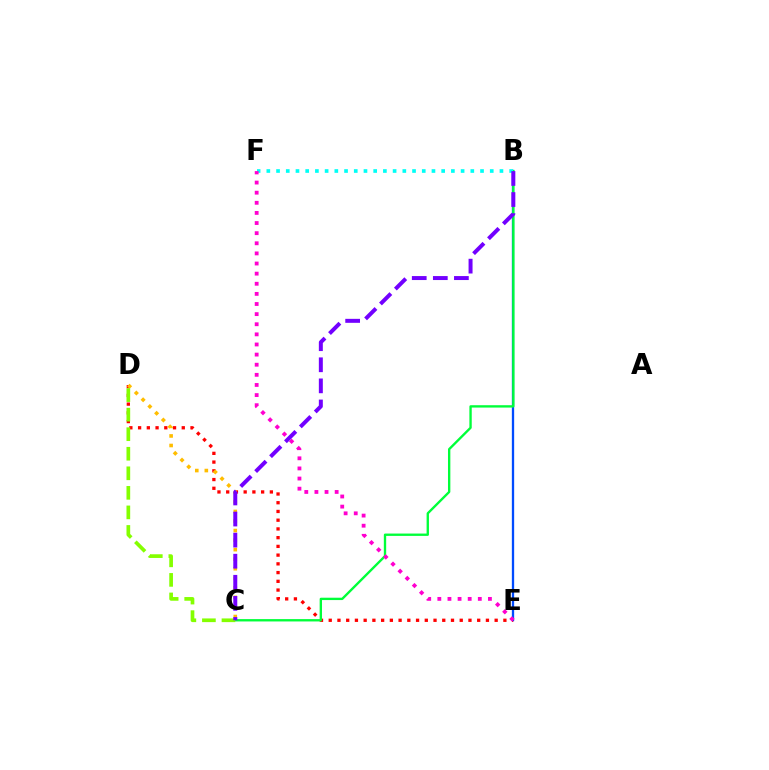{('D', 'E'): [{'color': '#ff0000', 'line_style': 'dotted', 'thickness': 2.37}], ('C', 'D'): [{'color': '#ffbd00', 'line_style': 'dotted', 'thickness': 2.6}, {'color': '#84ff00', 'line_style': 'dashed', 'thickness': 2.66}], ('B', 'E'): [{'color': '#004bff', 'line_style': 'solid', 'thickness': 1.66}], ('B', 'C'): [{'color': '#00ff39', 'line_style': 'solid', 'thickness': 1.7}, {'color': '#7200ff', 'line_style': 'dashed', 'thickness': 2.86}], ('B', 'F'): [{'color': '#00fff6', 'line_style': 'dotted', 'thickness': 2.64}], ('E', 'F'): [{'color': '#ff00cf', 'line_style': 'dotted', 'thickness': 2.75}]}